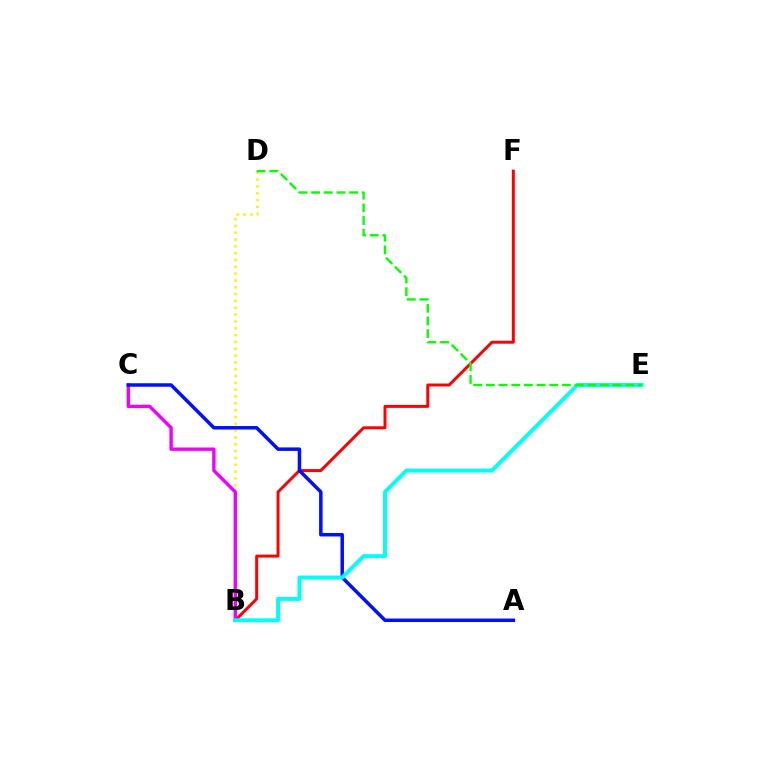{('B', 'D'): [{'color': '#fcf500', 'line_style': 'dotted', 'thickness': 1.85}], ('B', 'F'): [{'color': '#ff0000', 'line_style': 'solid', 'thickness': 2.13}], ('B', 'C'): [{'color': '#ee00ff', 'line_style': 'solid', 'thickness': 2.43}], ('A', 'C'): [{'color': '#0010ff', 'line_style': 'solid', 'thickness': 2.51}], ('B', 'E'): [{'color': '#00fff6', 'line_style': 'solid', 'thickness': 2.83}], ('D', 'E'): [{'color': '#08ff00', 'line_style': 'dashed', 'thickness': 1.72}]}